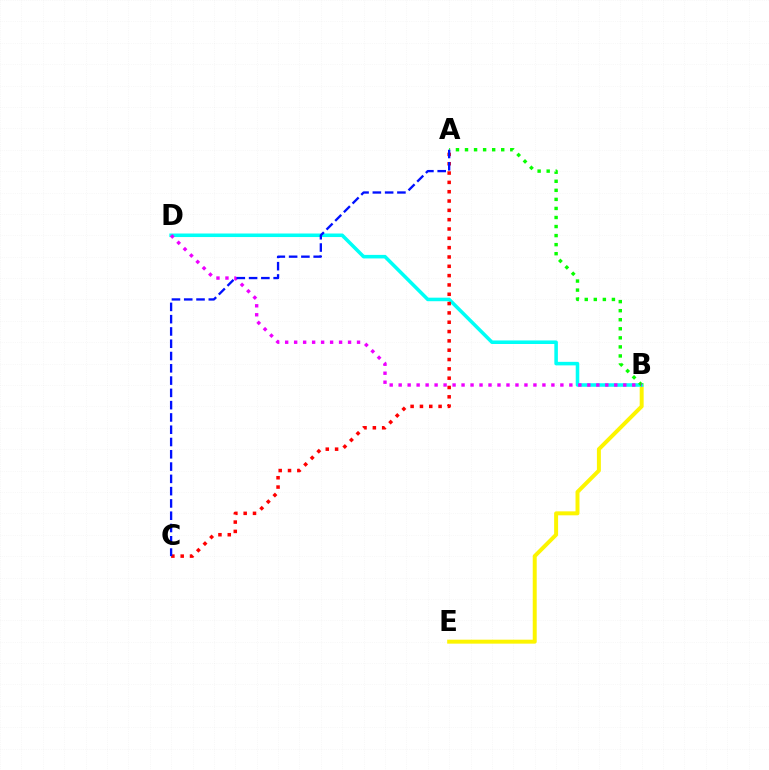{('B', 'E'): [{'color': '#fcf500', 'line_style': 'solid', 'thickness': 2.85}], ('B', 'D'): [{'color': '#00fff6', 'line_style': 'solid', 'thickness': 2.55}, {'color': '#ee00ff', 'line_style': 'dotted', 'thickness': 2.44}], ('A', 'B'): [{'color': '#08ff00', 'line_style': 'dotted', 'thickness': 2.46}], ('A', 'C'): [{'color': '#ff0000', 'line_style': 'dotted', 'thickness': 2.53}, {'color': '#0010ff', 'line_style': 'dashed', 'thickness': 1.67}]}